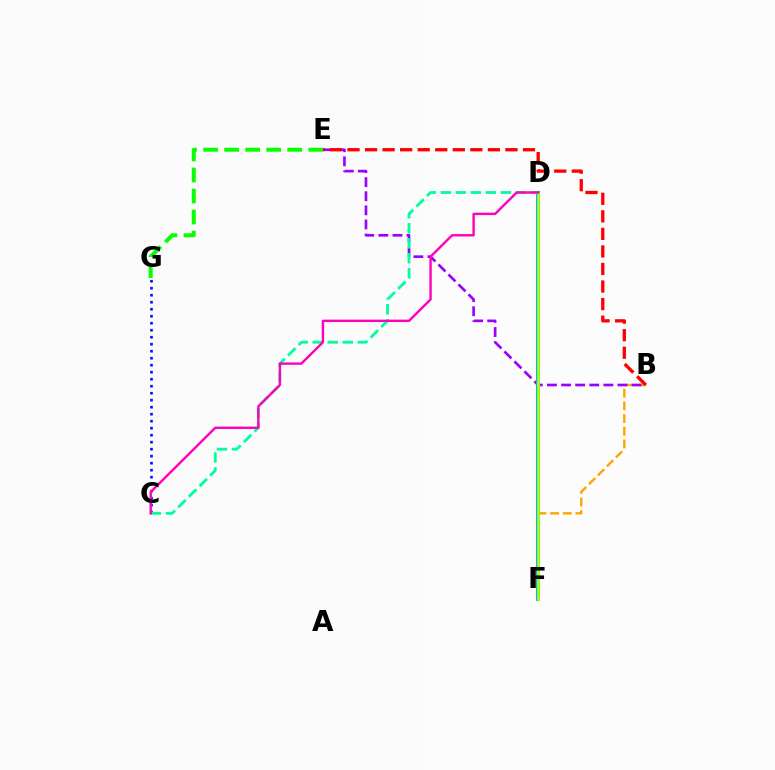{('C', 'G'): [{'color': '#0010ff', 'line_style': 'dotted', 'thickness': 1.9}], ('B', 'F'): [{'color': '#ffa500', 'line_style': 'dashed', 'thickness': 1.72}], ('B', 'E'): [{'color': '#9b00ff', 'line_style': 'dashed', 'thickness': 1.92}, {'color': '#ff0000', 'line_style': 'dashed', 'thickness': 2.38}], ('D', 'F'): [{'color': '#00b5ff', 'line_style': 'solid', 'thickness': 2.93}, {'color': '#b3ff00', 'line_style': 'solid', 'thickness': 1.93}], ('C', 'D'): [{'color': '#00ff9d', 'line_style': 'dashed', 'thickness': 2.04}, {'color': '#ff00bd', 'line_style': 'solid', 'thickness': 1.73}], ('E', 'G'): [{'color': '#08ff00', 'line_style': 'dashed', 'thickness': 2.86}]}